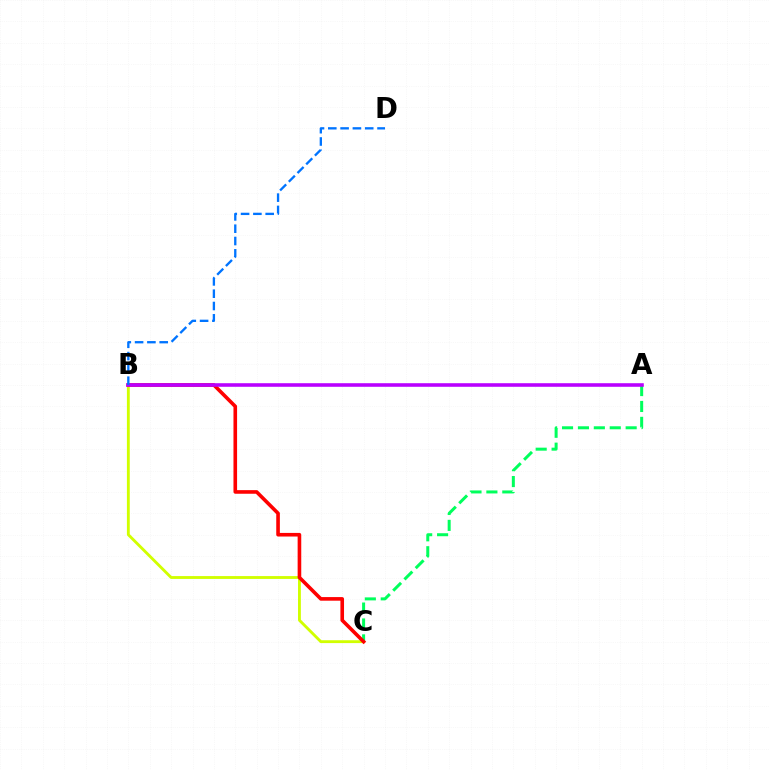{('B', 'C'): [{'color': '#d1ff00', 'line_style': 'solid', 'thickness': 2.06}, {'color': '#ff0000', 'line_style': 'solid', 'thickness': 2.6}], ('A', 'C'): [{'color': '#00ff5c', 'line_style': 'dashed', 'thickness': 2.16}], ('A', 'B'): [{'color': '#b900ff', 'line_style': 'solid', 'thickness': 2.58}], ('B', 'D'): [{'color': '#0074ff', 'line_style': 'dashed', 'thickness': 1.67}]}